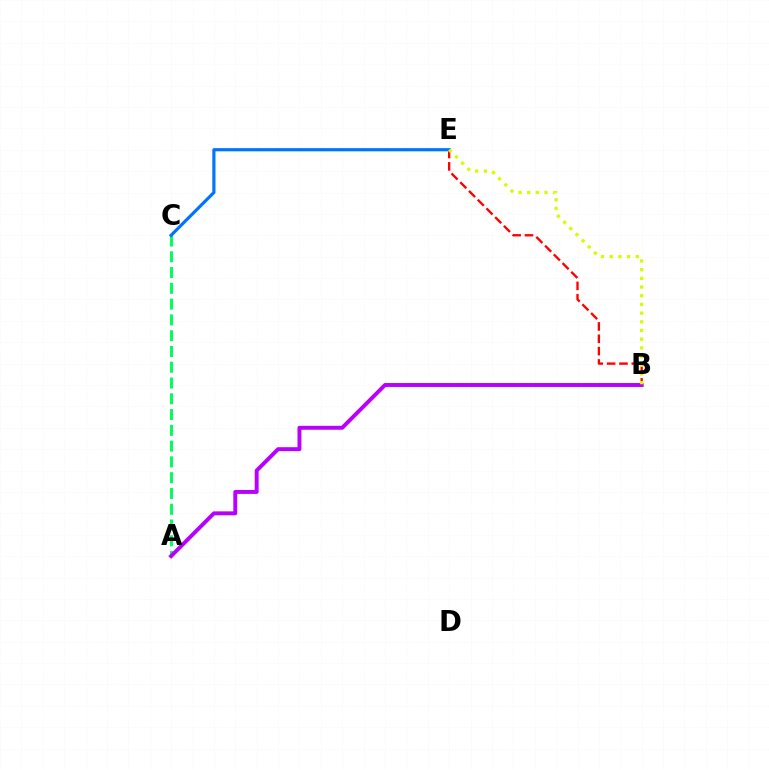{('A', 'C'): [{'color': '#00ff5c', 'line_style': 'dashed', 'thickness': 2.14}], ('B', 'E'): [{'color': '#ff0000', 'line_style': 'dashed', 'thickness': 1.68}, {'color': '#d1ff00', 'line_style': 'dotted', 'thickness': 2.36}], ('A', 'B'): [{'color': '#b900ff', 'line_style': 'solid', 'thickness': 2.83}], ('C', 'E'): [{'color': '#0074ff', 'line_style': 'solid', 'thickness': 2.28}]}